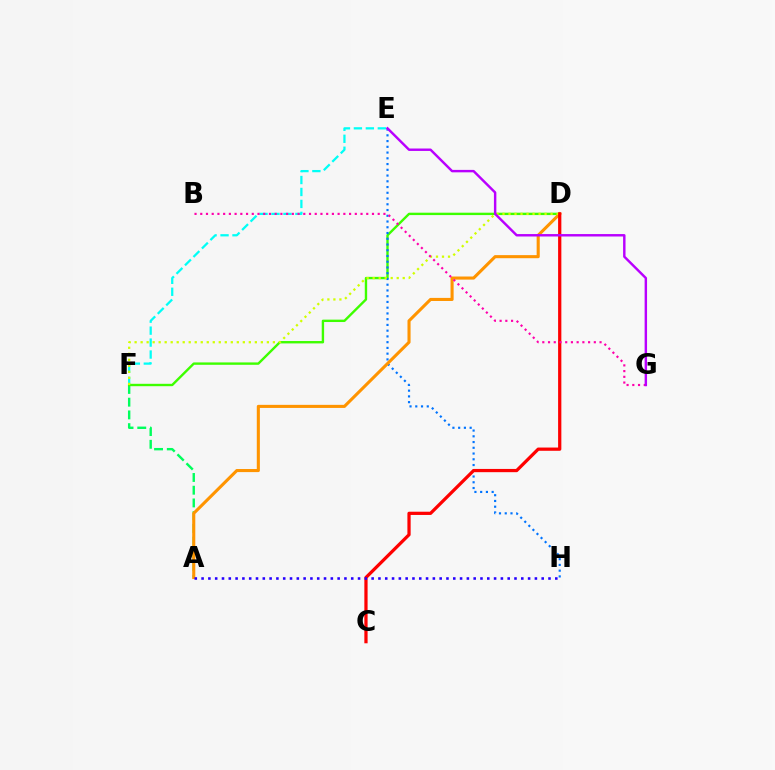{('A', 'F'): [{'color': '#00ff5c', 'line_style': 'dashed', 'thickness': 1.73}], ('E', 'F'): [{'color': '#00fff6', 'line_style': 'dashed', 'thickness': 1.62}], ('D', 'F'): [{'color': '#3dff00', 'line_style': 'solid', 'thickness': 1.72}, {'color': '#d1ff00', 'line_style': 'dotted', 'thickness': 1.63}], ('E', 'H'): [{'color': '#0074ff', 'line_style': 'dotted', 'thickness': 1.56}], ('A', 'D'): [{'color': '#ff9400', 'line_style': 'solid', 'thickness': 2.22}], ('C', 'D'): [{'color': '#ff0000', 'line_style': 'solid', 'thickness': 2.33}], ('B', 'G'): [{'color': '#ff00ac', 'line_style': 'dotted', 'thickness': 1.56}], ('E', 'G'): [{'color': '#b900ff', 'line_style': 'solid', 'thickness': 1.75}], ('A', 'H'): [{'color': '#2500ff', 'line_style': 'dotted', 'thickness': 1.85}]}